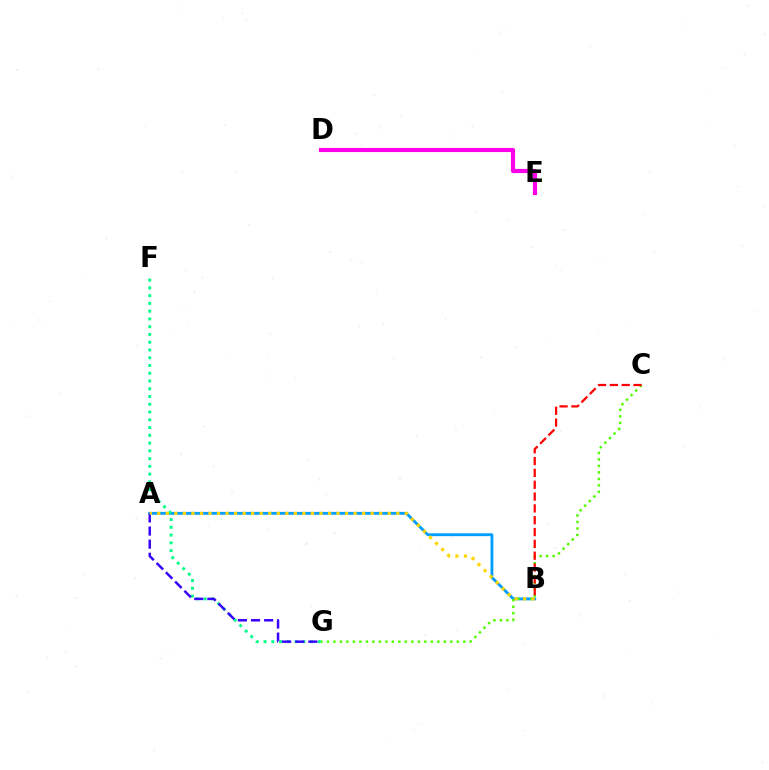{('A', 'B'): [{'color': '#009eff', 'line_style': 'solid', 'thickness': 2.05}, {'color': '#ffd500', 'line_style': 'dotted', 'thickness': 2.32}], ('D', 'E'): [{'color': '#ff00ed', 'line_style': 'solid', 'thickness': 2.99}], ('C', 'G'): [{'color': '#4fff00', 'line_style': 'dotted', 'thickness': 1.76}], ('F', 'G'): [{'color': '#00ff86', 'line_style': 'dotted', 'thickness': 2.11}], ('A', 'G'): [{'color': '#3700ff', 'line_style': 'dashed', 'thickness': 1.78}], ('B', 'C'): [{'color': '#ff0000', 'line_style': 'dashed', 'thickness': 1.61}]}